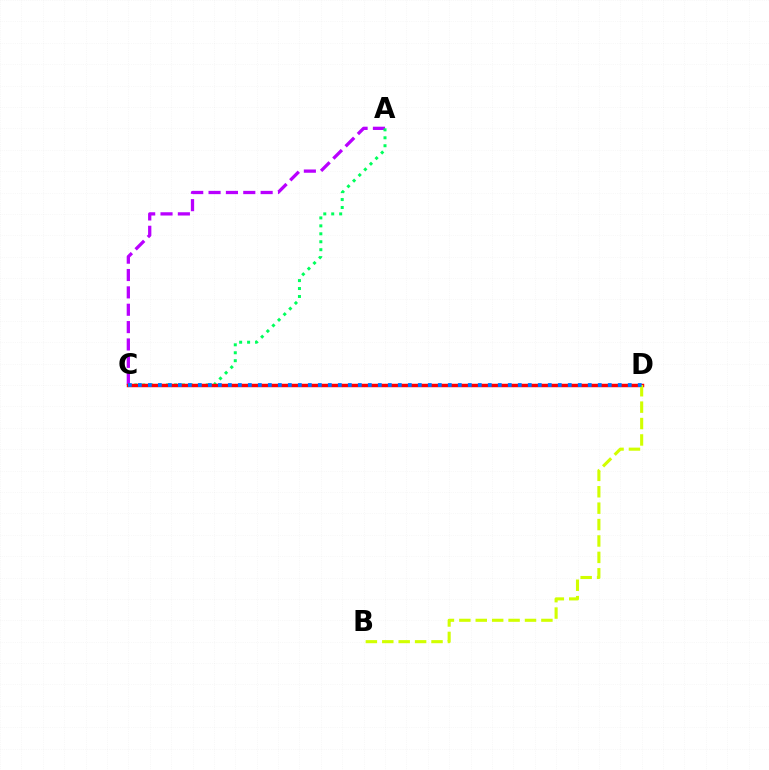{('A', 'C'): [{'color': '#b900ff', 'line_style': 'dashed', 'thickness': 2.36}, {'color': '#00ff5c', 'line_style': 'dotted', 'thickness': 2.16}], ('C', 'D'): [{'color': '#ff0000', 'line_style': 'solid', 'thickness': 2.49}, {'color': '#0074ff', 'line_style': 'dotted', 'thickness': 2.72}], ('B', 'D'): [{'color': '#d1ff00', 'line_style': 'dashed', 'thickness': 2.23}]}